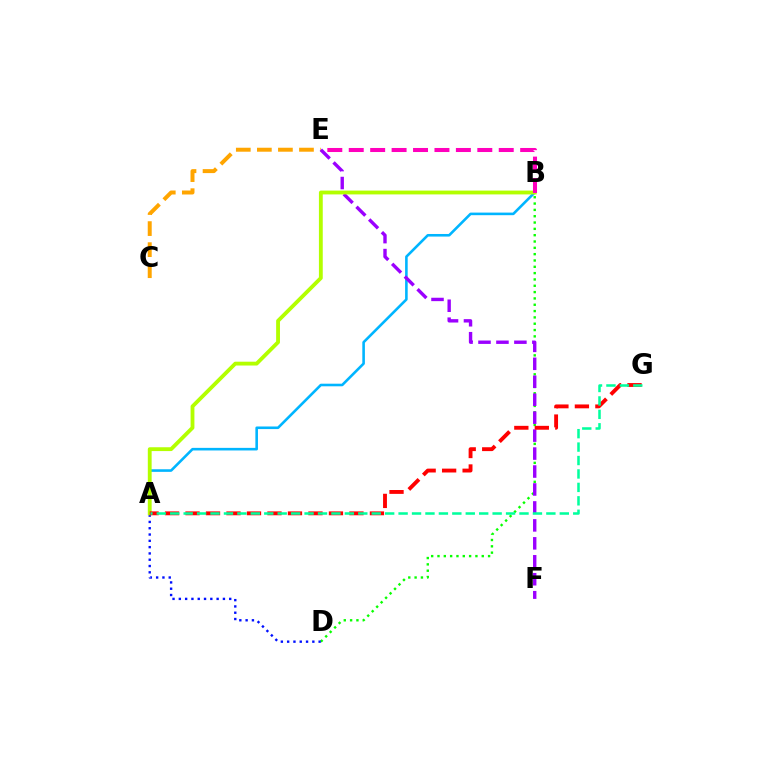{('B', 'D'): [{'color': '#08ff00', 'line_style': 'dotted', 'thickness': 1.72}], ('C', 'E'): [{'color': '#ffa500', 'line_style': 'dashed', 'thickness': 2.86}], ('A', 'D'): [{'color': '#0010ff', 'line_style': 'dotted', 'thickness': 1.71}], ('A', 'B'): [{'color': '#00b5ff', 'line_style': 'solid', 'thickness': 1.87}, {'color': '#b3ff00', 'line_style': 'solid', 'thickness': 2.76}], ('E', 'F'): [{'color': '#9b00ff', 'line_style': 'dashed', 'thickness': 2.44}], ('B', 'E'): [{'color': '#ff00bd', 'line_style': 'dashed', 'thickness': 2.91}], ('A', 'G'): [{'color': '#ff0000', 'line_style': 'dashed', 'thickness': 2.78}, {'color': '#00ff9d', 'line_style': 'dashed', 'thickness': 1.82}]}